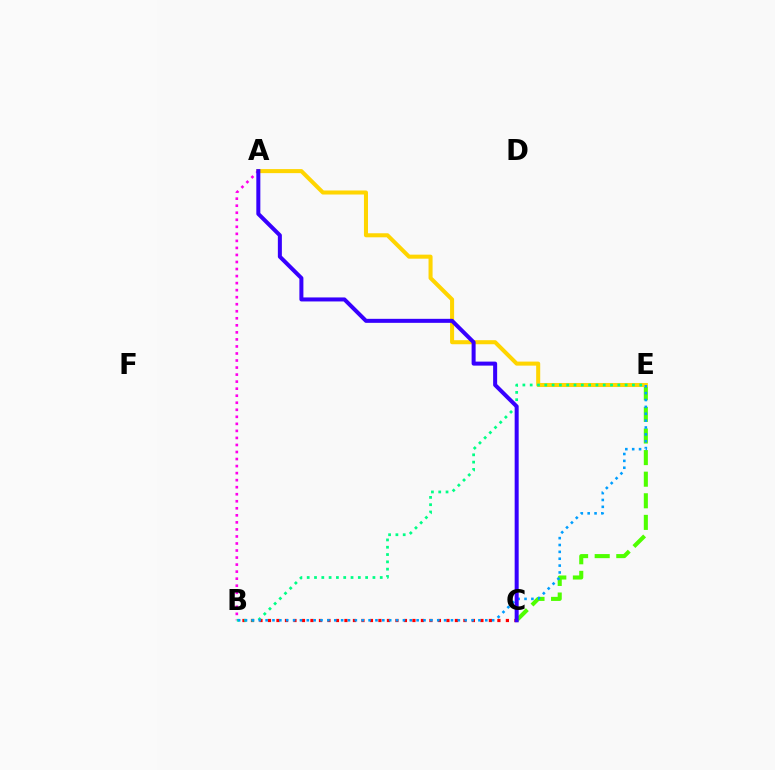{('B', 'C'): [{'color': '#ff0000', 'line_style': 'dotted', 'thickness': 2.31}], ('C', 'E'): [{'color': '#4fff00', 'line_style': 'dashed', 'thickness': 2.93}], ('A', 'E'): [{'color': '#ffd500', 'line_style': 'solid', 'thickness': 2.91}], ('A', 'B'): [{'color': '#ff00ed', 'line_style': 'dotted', 'thickness': 1.91}], ('B', 'E'): [{'color': '#00ff86', 'line_style': 'dotted', 'thickness': 1.98}, {'color': '#009eff', 'line_style': 'dotted', 'thickness': 1.87}], ('A', 'C'): [{'color': '#3700ff', 'line_style': 'solid', 'thickness': 2.89}]}